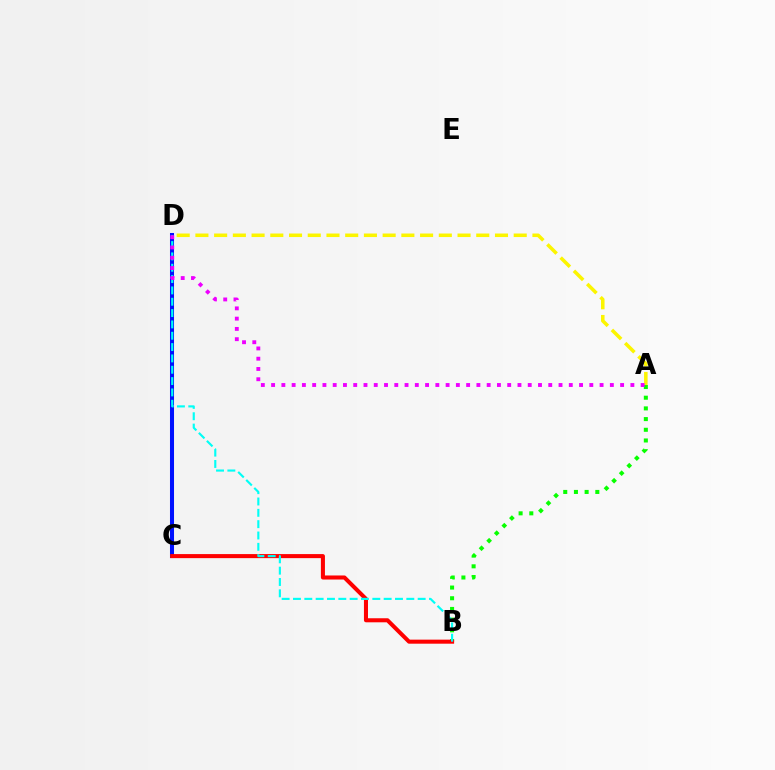{('A', 'D'): [{'color': '#fcf500', 'line_style': 'dashed', 'thickness': 2.54}, {'color': '#ee00ff', 'line_style': 'dotted', 'thickness': 2.79}], ('A', 'B'): [{'color': '#08ff00', 'line_style': 'dotted', 'thickness': 2.9}], ('C', 'D'): [{'color': '#0010ff', 'line_style': 'solid', 'thickness': 2.91}], ('B', 'C'): [{'color': '#ff0000', 'line_style': 'solid', 'thickness': 2.92}], ('B', 'D'): [{'color': '#00fff6', 'line_style': 'dashed', 'thickness': 1.54}]}